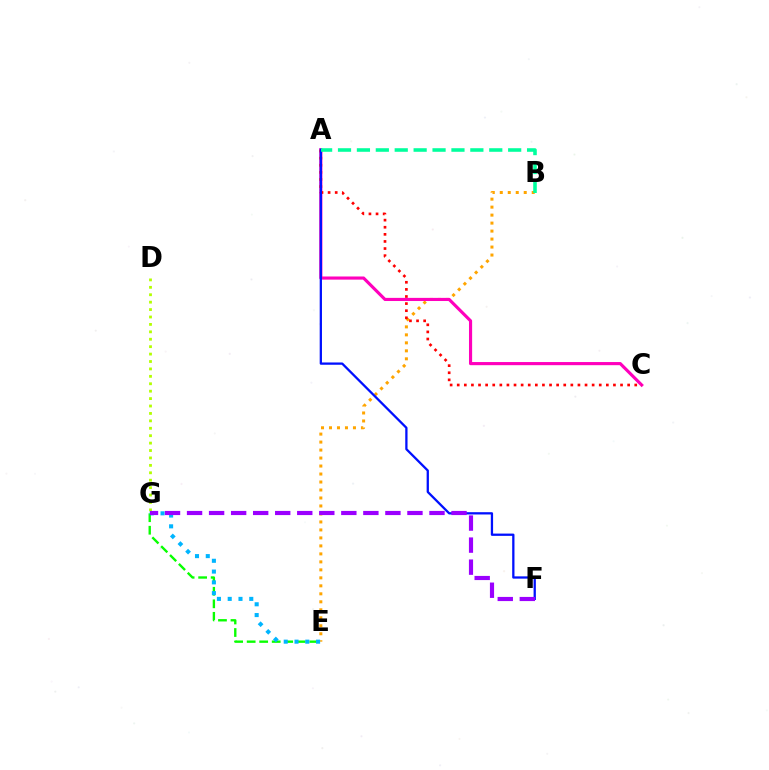{('E', 'G'): [{'color': '#08ff00', 'line_style': 'dashed', 'thickness': 1.7}, {'color': '#00b5ff', 'line_style': 'dotted', 'thickness': 2.93}], ('B', 'E'): [{'color': '#ffa500', 'line_style': 'dotted', 'thickness': 2.17}], ('A', 'C'): [{'color': '#ff00bd', 'line_style': 'solid', 'thickness': 2.26}, {'color': '#ff0000', 'line_style': 'dotted', 'thickness': 1.93}], ('A', 'F'): [{'color': '#0010ff', 'line_style': 'solid', 'thickness': 1.64}], ('A', 'B'): [{'color': '#00ff9d', 'line_style': 'dashed', 'thickness': 2.57}], ('D', 'G'): [{'color': '#b3ff00', 'line_style': 'dotted', 'thickness': 2.02}], ('F', 'G'): [{'color': '#9b00ff', 'line_style': 'dashed', 'thickness': 2.99}]}